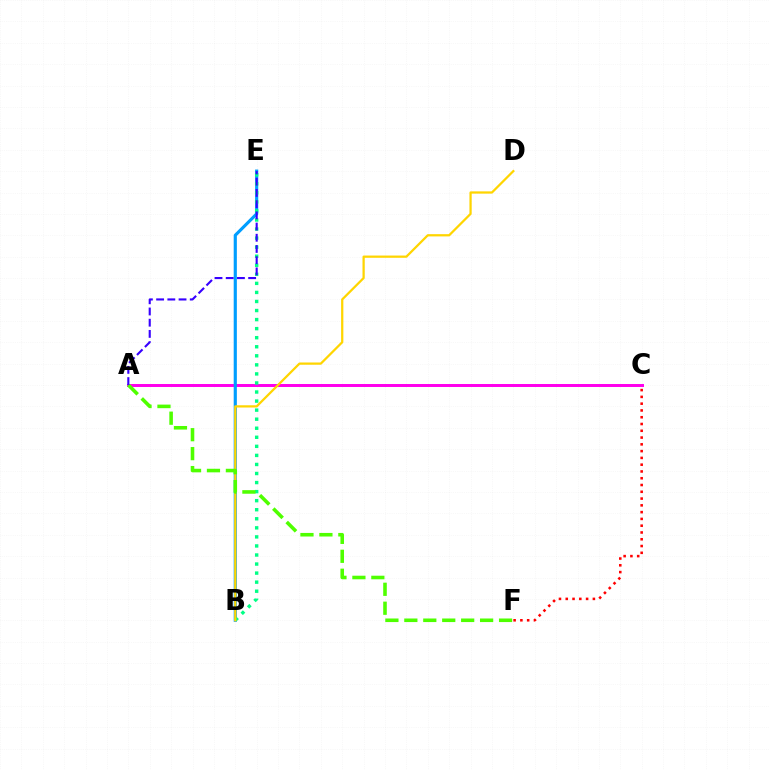{('A', 'C'): [{'color': '#ff00ed', 'line_style': 'solid', 'thickness': 2.14}], ('B', 'E'): [{'color': '#009eff', 'line_style': 'solid', 'thickness': 2.27}, {'color': '#00ff86', 'line_style': 'dotted', 'thickness': 2.46}], ('B', 'D'): [{'color': '#ffd500', 'line_style': 'solid', 'thickness': 1.62}], ('C', 'F'): [{'color': '#ff0000', 'line_style': 'dotted', 'thickness': 1.84}], ('A', 'F'): [{'color': '#4fff00', 'line_style': 'dashed', 'thickness': 2.57}], ('A', 'E'): [{'color': '#3700ff', 'line_style': 'dashed', 'thickness': 1.52}]}